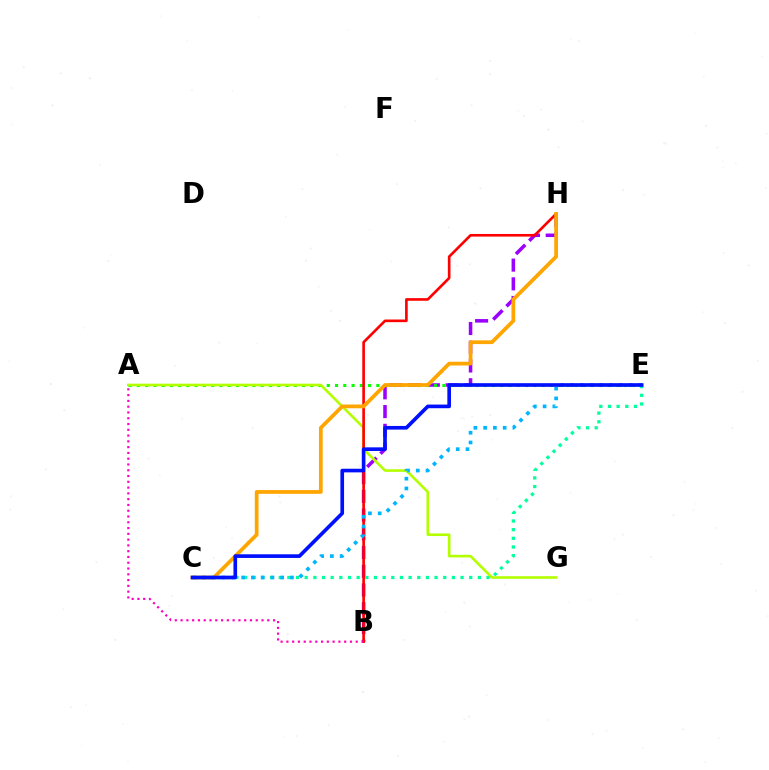{('B', 'H'): [{'color': '#9b00ff', 'line_style': 'dashed', 'thickness': 2.54}, {'color': '#ff0000', 'line_style': 'solid', 'thickness': 1.9}], ('A', 'E'): [{'color': '#08ff00', 'line_style': 'dotted', 'thickness': 2.24}], ('C', 'E'): [{'color': '#00ff9d', 'line_style': 'dotted', 'thickness': 2.35}, {'color': '#00b5ff', 'line_style': 'dotted', 'thickness': 2.65}, {'color': '#0010ff', 'line_style': 'solid', 'thickness': 2.63}], ('A', 'G'): [{'color': '#b3ff00', 'line_style': 'solid', 'thickness': 1.89}], ('A', 'B'): [{'color': '#ff00bd', 'line_style': 'dotted', 'thickness': 1.57}], ('C', 'H'): [{'color': '#ffa500', 'line_style': 'solid', 'thickness': 2.7}]}